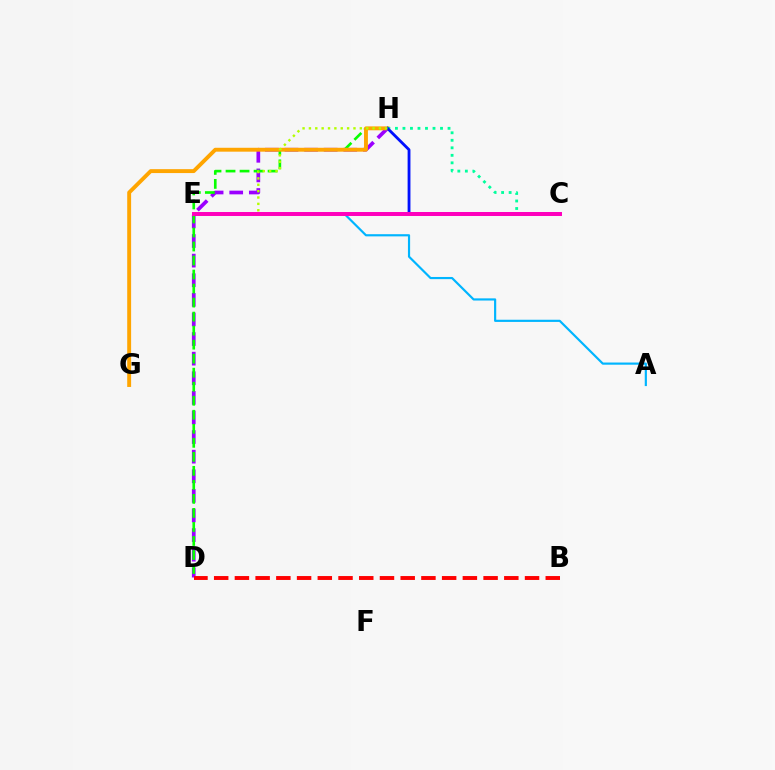{('D', 'H'): [{'color': '#9b00ff', 'line_style': 'dashed', 'thickness': 2.66}, {'color': '#08ff00', 'line_style': 'dashed', 'thickness': 1.9}], ('B', 'D'): [{'color': '#ff0000', 'line_style': 'dashed', 'thickness': 2.82}], ('G', 'H'): [{'color': '#ffa500', 'line_style': 'solid', 'thickness': 2.81}], ('C', 'H'): [{'color': '#00ff9d', 'line_style': 'dotted', 'thickness': 2.04}, {'color': '#0010ff', 'line_style': 'solid', 'thickness': 2.04}], ('A', 'E'): [{'color': '#00b5ff', 'line_style': 'solid', 'thickness': 1.56}], ('E', 'H'): [{'color': '#b3ff00', 'line_style': 'dotted', 'thickness': 1.73}], ('C', 'E'): [{'color': '#ff00bd', 'line_style': 'solid', 'thickness': 2.86}]}